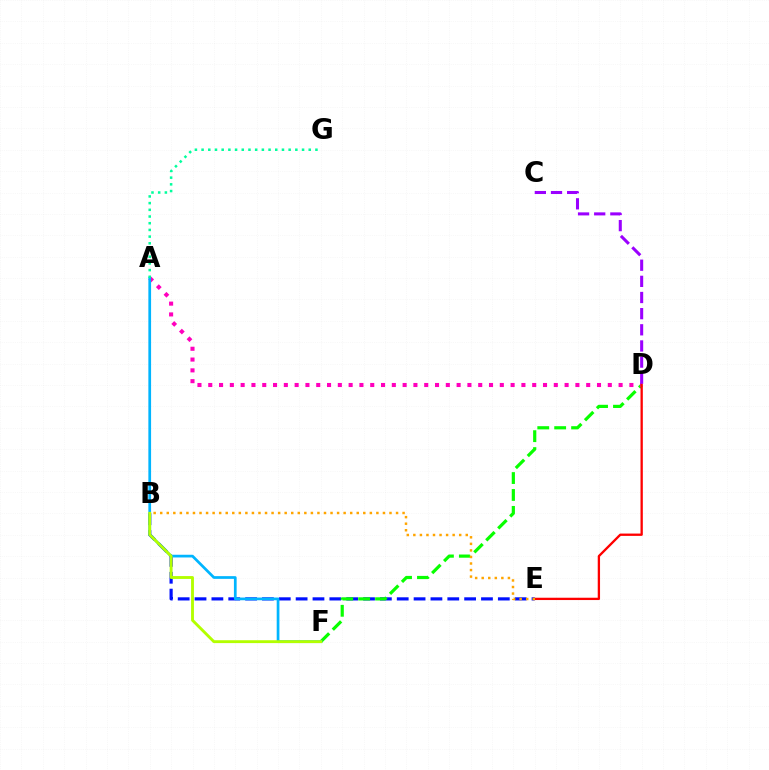{('B', 'E'): [{'color': '#0010ff', 'line_style': 'dashed', 'thickness': 2.29}, {'color': '#ffa500', 'line_style': 'dotted', 'thickness': 1.78}], ('D', 'F'): [{'color': '#08ff00', 'line_style': 'dashed', 'thickness': 2.3}], ('A', 'D'): [{'color': '#ff00bd', 'line_style': 'dotted', 'thickness': 2.93}], ('C', 'D'): [{'color': '#9b00ff', 'line_style': 'dashed', 'thickness': 2.19}], ('D', 'E'): [{'color': '#ff0000', 'line_style': 'solid', 'thickness': 1.67}], ('A', 'F'): [{'color': '#00b5ff', 'line_style': 'solid', 'thickness': 1.96}], ('B', 'F'): [{'color': '#b3ff00', 'line_style': 'solid', 'thickness': 2.07}], ('A', 'G'): [{'color': '#00ff9d', 'line_style': 'dotted', 'thickness': 1.82}]}